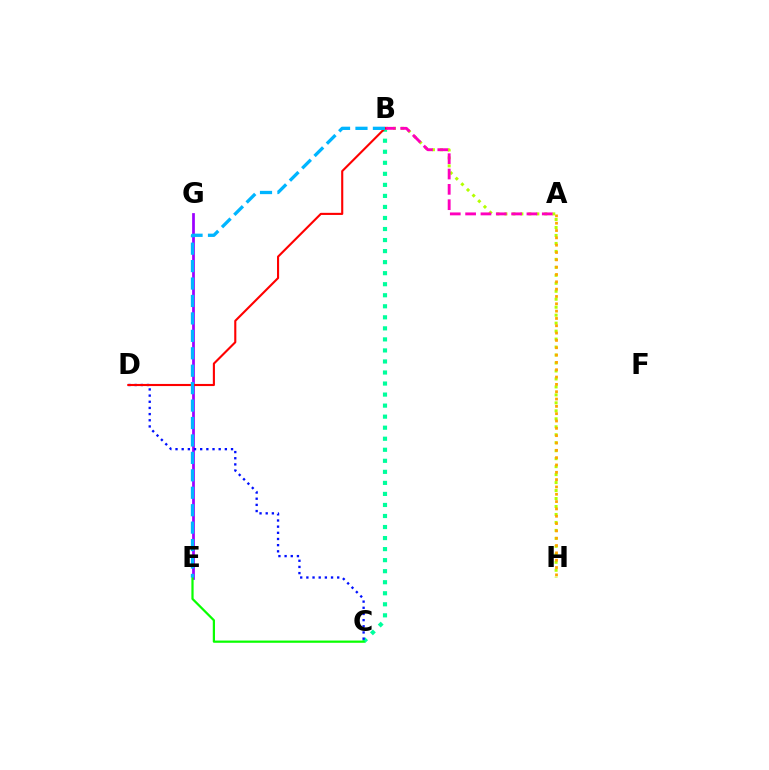{('B', 'H'): [{'color': '#b3ff00', 'line_style': 'dotted', 'thickness': 2.17}], ('B', 'C'): [{'color': '#00ff9d', 'line_style': 'dotted', 'thickness': 3.0}], ('A', 'H'): [{'color': '#ffa500', 'line_style': 'dotted', 'thickness': 1.99}], ('E', 'G'): [{'color': '#9b00ff', 'line_style': 'solid', 'thickness': 1.97}], ('A', 'B'): [{'color': '#ff00bd', 'line_style': 'dashed', 'thickness': 2.08}], ('C', 'E'): [{'color': '#08ff00', 'line_style': 'solid', 'thickness': 1.6}], ('C', 'D'): [{'color': '#0010ff', 'line_style': 'dotted', 'thickness': 1.68}], ('B', 'D'): [{'color': '#ff0000', 'line_style': 'solid', 'thickness': 1.52}], ('B', 'E'): [{'color': '#00b5ff', 'line_style': 'dashed', 'thickness': 2.37}]}